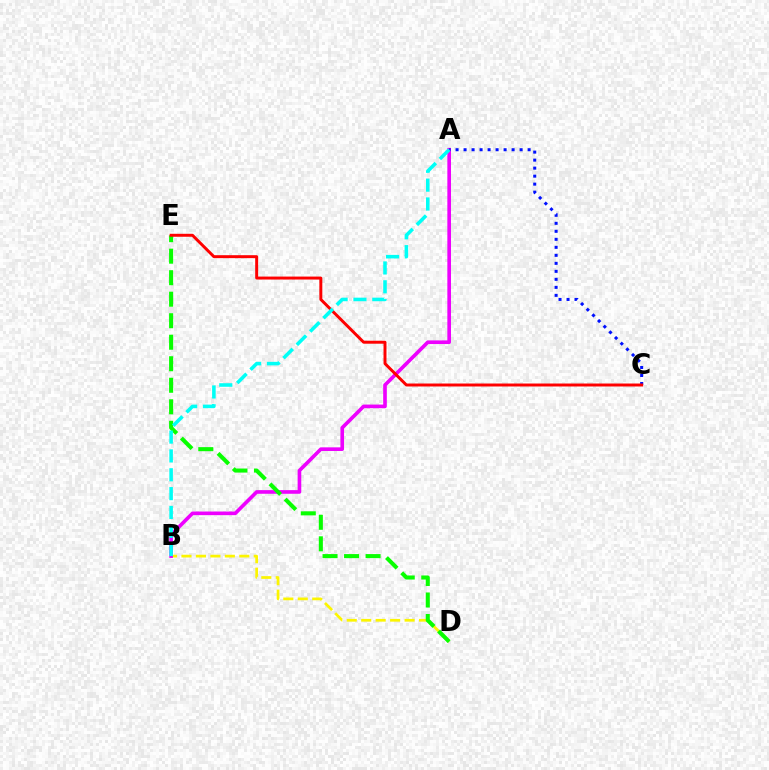{('B', 'D'): [{'color': '#fcf500', 'line_style': 'dashed', 'thickness': 1.96}], ('A', 'B'): [{'color': '#ee00ff', 'line_style': 'solid', 'thickness': 2.62}, {'color': '#00fff6', 'line_style': 'dashed', 'thickness': 2.56}], ('A', 'C'): [{'color': '#0010ff', 'line_style': 'dotted', 'thickness': 2.18}], ('D', 'E'): [{'color': '#08ff00', 'line_style': 'dashed', 'thickness': 2.92}], ('C', 'E'): [{'color': '#ff0000', 'line_style': 'solid', 'thickness': 2.13}]}